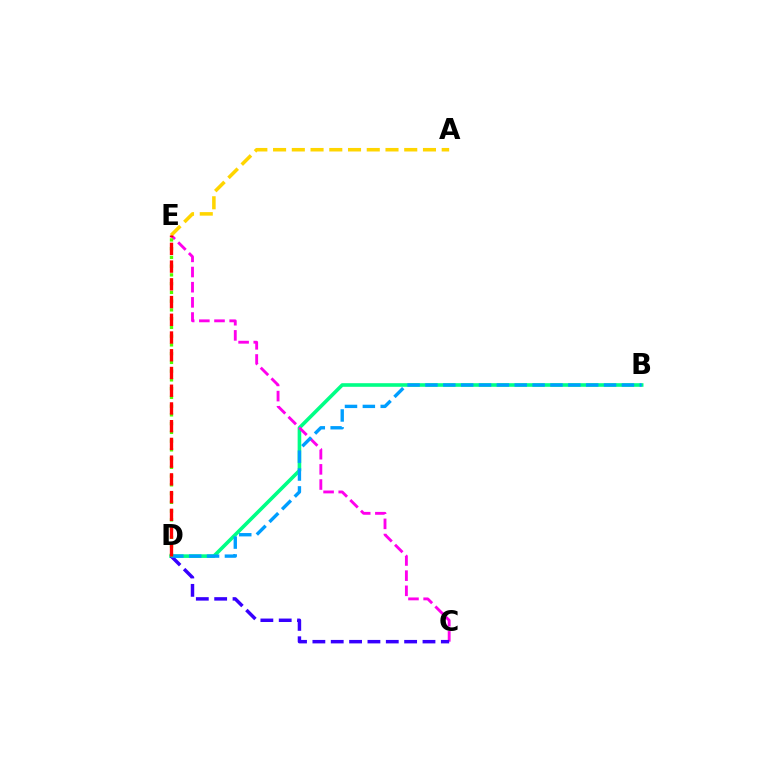{('B', 'D'): [{'color': '#00ff86', 'line_style': 'solid', 'thickness': 2.6}, {'color': '#009eff', 'line_style': 'dashed', 'thickness': 2.43}], ('C', 'E'): [{'color': '#ff00ed', 'line_style': 'dashed', 'thickness': 2.06}], ('C', 'D'): [{'color': '#3700ff', 'line_style': 'dashed', 'thickness': 2.49}], ('A', 'E'): [{'color': '#ffd500', 'line_style': 'dashed', 'thickness': 2.55}], ('D', 'E'): [{'color': '#4fff00', 'line_style': 'dotted', 'thickness': 2.38}, {'color': '#ff0000', 'line_style': 'dashed', 'thickness': 2.41}]}